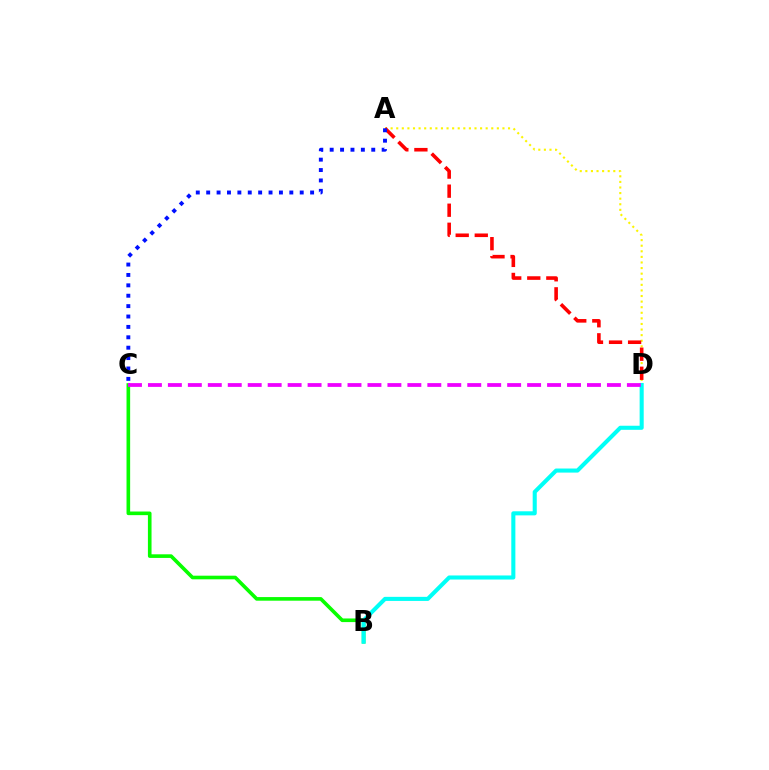{('A', 'D'): [{'color': '#fcf500', 'line_style': 'dotted', 'thickness': 1.52}, {'color': '#ff0000', 'line_style': 'dashed', 'thickness': 2.59}], ('B', 'C'): [{'color': '#08ff00', 'line_style': 'solid', 'thickness': 2.61}], ('B', 'D'): [{'color': '#00fff6', 'line_style': 'solid', 'thickness': 2.93}], ('C', 'D'): [{'color': '#ee00ff', 'line_style': 'dashed', 'thickness': 2.71}], ('A', 'C'): [{'color': '#0010ff', 'line_style': 'dotted', 'thickness': 2.82}]}